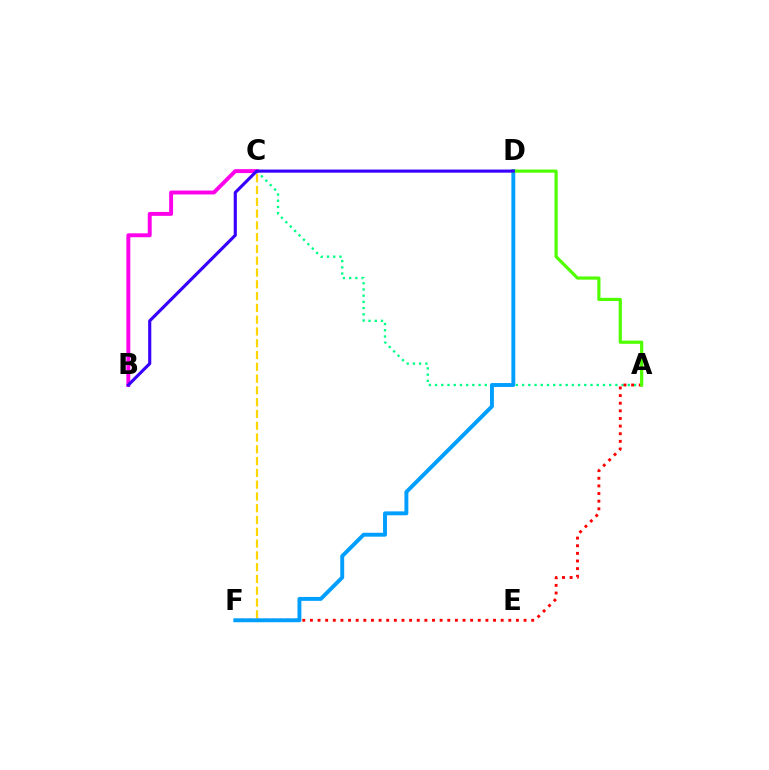{('A', 'C'): [{'color': '#00ff86', 'line_style': 'dotted', 'thickness': 1.69}], ('A', 'F'): [{'color': '#ff0000', 'line_style': 'dotted', 'thickness': 2.07}], ('C', 'F'): [{'color': '#ffd500', 'line_style': 'dashed', 'thickness': 1.6}], ('D', 'F'): [{'color': '#009eff', 'line_style': 'solid', 'thickness': 2.82}], ('B', 'C'): [{'color': '#ff00ed', 'line_style': 'solid', 'thickness': 2.82}], ('A', 'D'): [{'color': '#4fff00', 'line_style': 'solid', 'thickness': 2.29}], ('B', 'D'): [{'color': '#3700ff', 'line_style': 'solid', 'thickness': 2.25}]}